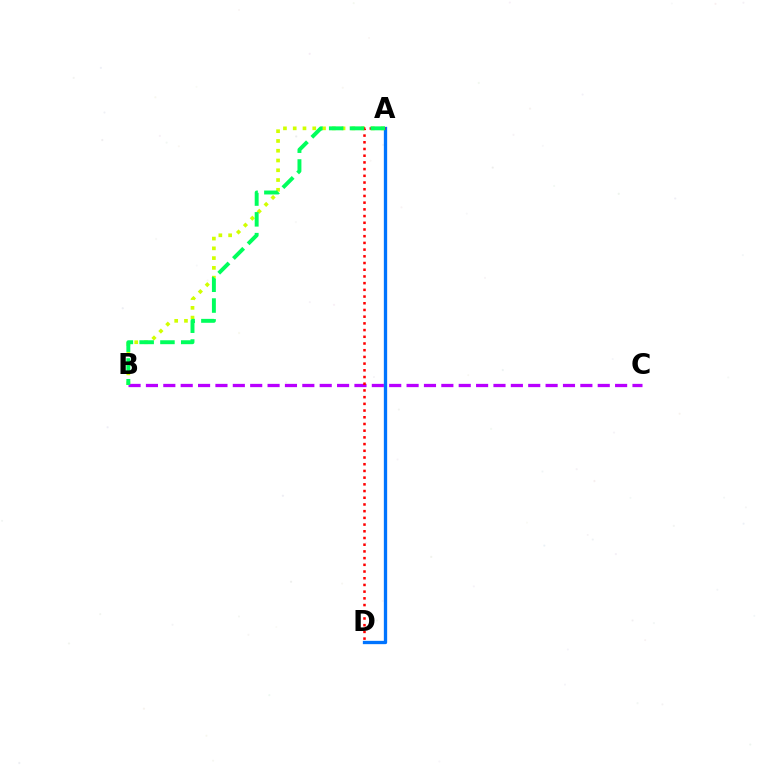{('A', 'B'): [{'color': '#d1ff00', 'line_style': 'dotted', 'thickness': 2.65}, {'color': '#00ff5c', 'line_style': 'dashed', 'thickness': 2.82}], ('B', 'C'): [{'color': '#b900ff', 'line_style': 'dashed', 'thickness': 2.36}], ('A', 'D'): [{'color': '#0074ff', 'line_style': 'solid', 'thickness': 2.39}, {'color': '#ff0000', 'line_style': 'dotted', 'thickness': 1.82}]}